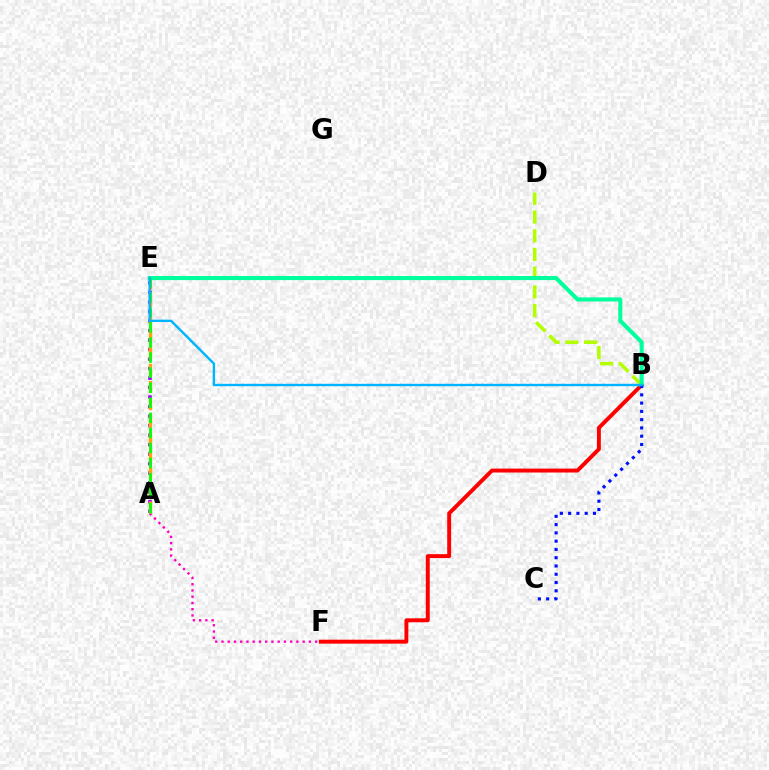{('A', 'E'): [{'color': '#9b00ff', 'line_style': 'dotted', 'thickness': 2.58}, {'color': '#ffa500', 'line_style': 'dashed', 'thickness': 2.34}, {'color': '#08ff00', 'line_style': 'dashed', 'thickness': 2.05}], ('B', 'D'): [{'color': '#b3ff00', 'line_style': 'dashed', 'thickness': 2.54}], ('A', 'F'): [{'color': '#ff00bd', 'line_style': 'dotted', 'thickness': 1.7}], ('B', 'F'): [{'color': '#ff0000', 'line_style': 'solid', 'thickness': 2.83}], ('B', 'E'): [{'color': '#00ff9d', 'line_style': 'solid', 'thickness': 2.93}, {'color': '#00b5ff', 'line_style': 'solid', 'thickness': 1.72}], ('B', 'C'): [{'color': '#0010ff', 'line_style': 'dotted', 'thickness': 2.25}]}